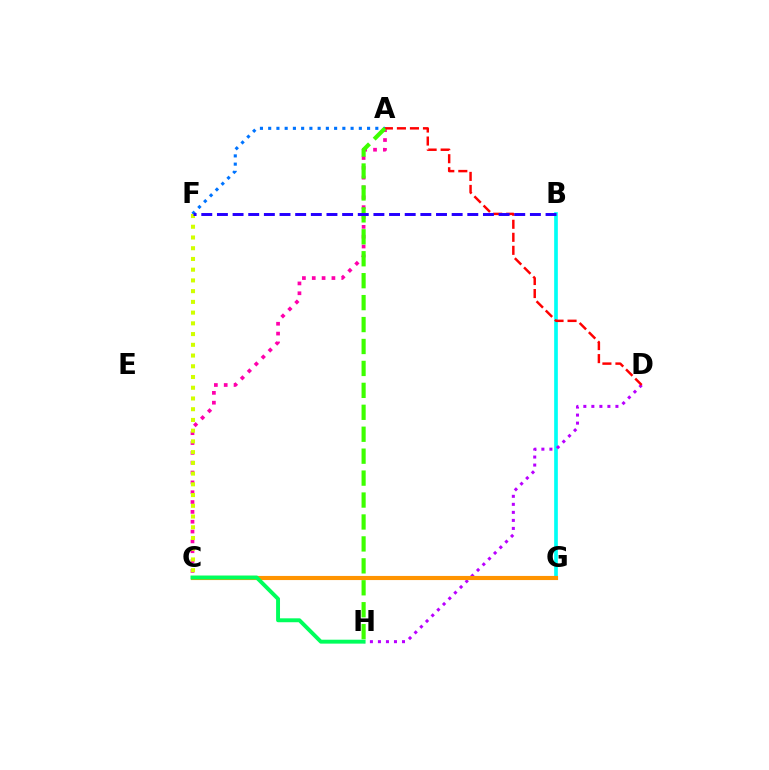{('B', 'G'): [{'color': '#00fff6', 'line_style': 'solid', 'thickness': 2.64}], ('D', 'H'): [{'color': '#b900ff', 'line_style': 'dotted', 'thickness': 2.18}], ('A', 'C'): [{'color': '#ff00ac', 'line_style': 'dotted', 'thickness': 2.67}], ('C', 'G'): [{'color': '#ff9400', 'line_style': 'solid', 'thickness': 2.97}], ('A', 'F'): [{'color': '#0074ff', 'line_style': 'dotted', 'thickness': 2.24}], ('A', 'D'): [{'color': '#ff0000', 'line_style': 'dashed', 'thickness': 1.77}], ('A', 'H'): [{'color': '#3dff00', 'line_style': 'dashed', 'thickness': 2.98}], ('C', 'F'): [{'color': '#d1ff00', 'line_style': 'dotted', 'thickness': 2.92}], ('B', 'F'): [{'color': '#2500ff', 'line_style': 'dashed', 'thickness': 2.13}], ('C', 'H'): [{'color': '#00ff5c', 'line_style': 'solid', 'thickness': 2.82}]}